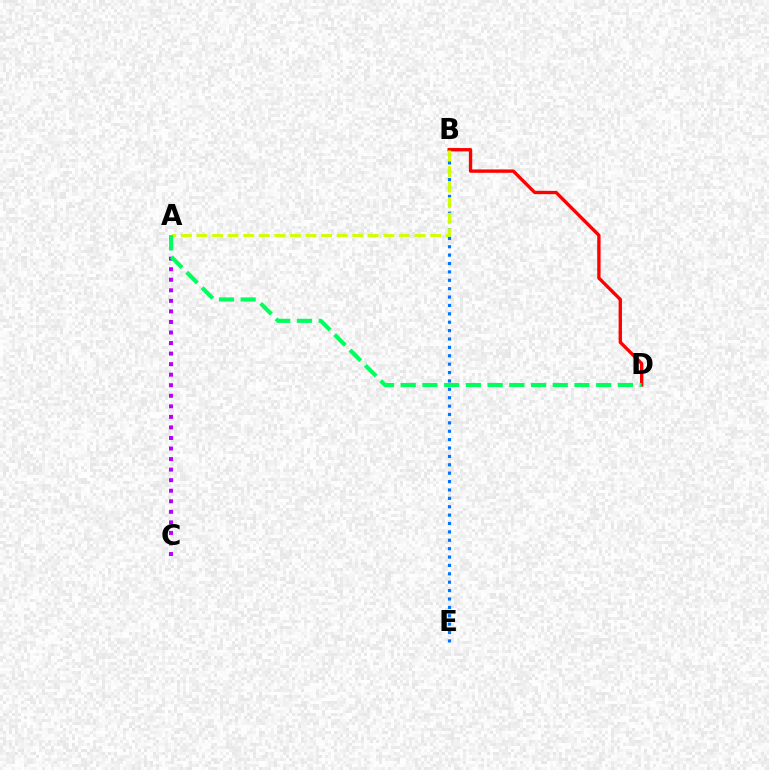{('A', 'C'): [{'color': '#b900ff', 'line_style': 'dotted', 'thickness': 2.87}], ('B', 'E'): [{'color': '#0074ff', 'line_style': 'dotted', 'thickness': 2.28}], ('B', 'D'): [{'color': '#ff0000', 'line_style': 'solid', 'thickness': 2.41}], ('A', 'B'): [{'color': '#d1ff00', 'line_style': 'dashed', 'thickness': 2.12}], ('A', 'D'): [{'color': '#00ff5c', 'line_style': 'dashed', 'thickness': 2.95}]}